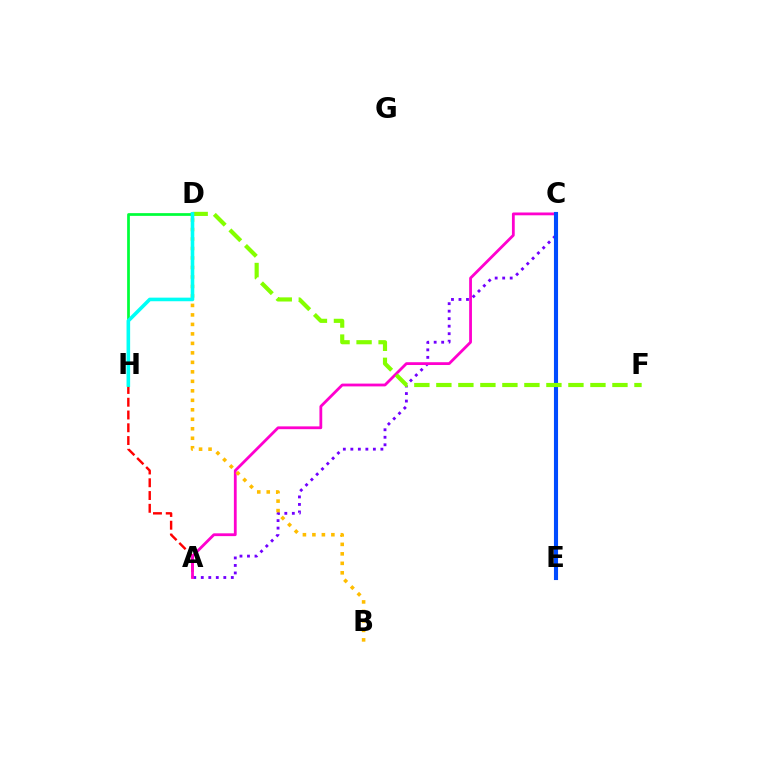{('A', 'C'): [{'color': '#7200ff', 'line_style': 'dotted', 'thickness': 2.04}, {'color': '#ff00cf', 'line_style': 'solid', 'thickness': 2.01}], ('A', 'H'): [{'color': '#ff0000', 'line_style': 'dashed', 'thickness': 1.73}], ('D', 'H'): [{'color': '#00ff39', 'line_style': 'solid', 'thickness': 1.97}, {'color': '#00fff6', 'line_style': 'solid', 'thickness': 2.59}], ('B', 'D'): [{'color': '#ffbd00', 'line_style': 'dotted', 'thickness': 2.58}], ('C', 'E'): [{'color': '#004bff', 'line_style': 'solid', 'thickness': 2.95}], ('D', 'F'): [{'color': '#84ff00', 'line_style': 'dashed', 'thickness': 2.99}]}